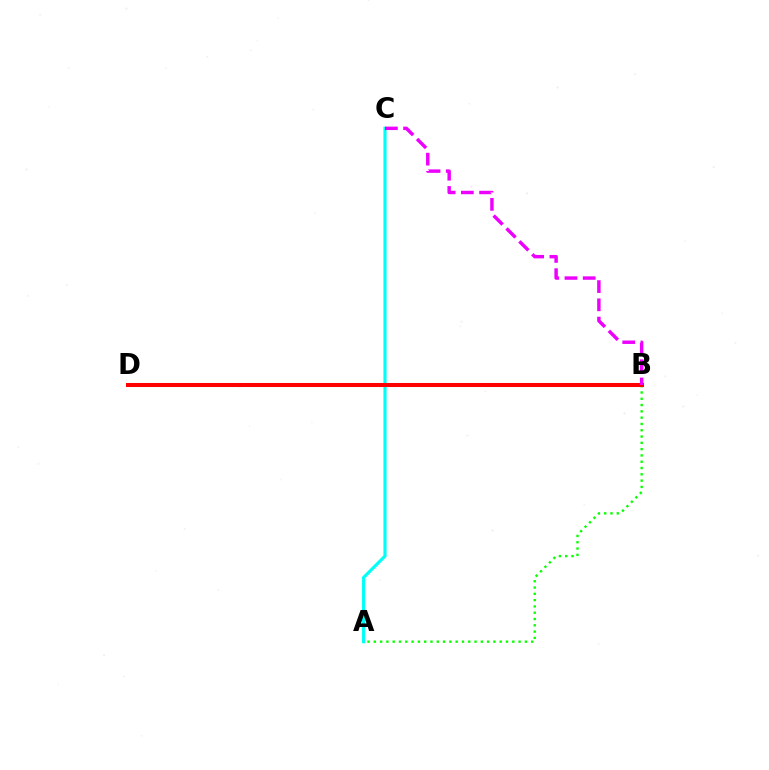{('A', 'C'): [{'color': '#00fff6', 'line_style': 'solid', 'thickness': 2.28}], ('A', 'B'): [{'color': '#08ff00', 'line_style': 'dotted', 'thickness': 1.71}], ('B', 'D'): [{'color': '#0010ff', 'line_style': 'solid', 'thickness': 2.82}, {'color': '#fcf500', 'line_style': 'dashed', 'thickness': 2.77}, {'color': '#ff0000', 'line_style': 'solid', 'thickness': 2.91}], ('B', 'C'): [{'color': '#ee00ff', 'line_style': 'dashed', 'thickness': 2.48}]}